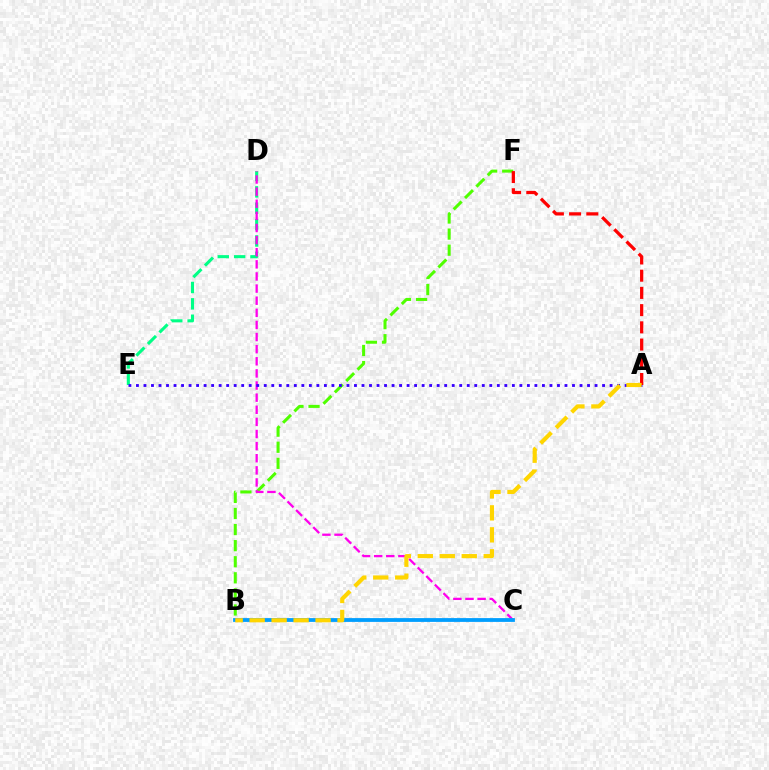{('D', 'E'): [{'color': '#00ff86', 'line_style': 'dashed', 'thickness': 2.22}], ('B', 'F'): [{'color': '#4fff00', 'line_style': 'dashed', 'thickness': 2.18}], ('C', 'D'): [{'color': '#ff00ed', 'line_style': 'dashed', 'thickness': 1.65}], ('B', 'C'): [{'color': '#009eff', 'line_style': 'solid', 'thickness': 2.73}], ('A', 'E'): [{'color': '#3700ff', 'line_style': 'dotted', 'thickness': 2.04}], ('A', 'F'): [{'color': '#ff0000', 'line_style': 'dashed', 'thickness': 2.34}], ('A', 'B'): [{'color': '#ffd500', 'line_style': 'dashed', 'thickness': 2.99}]}